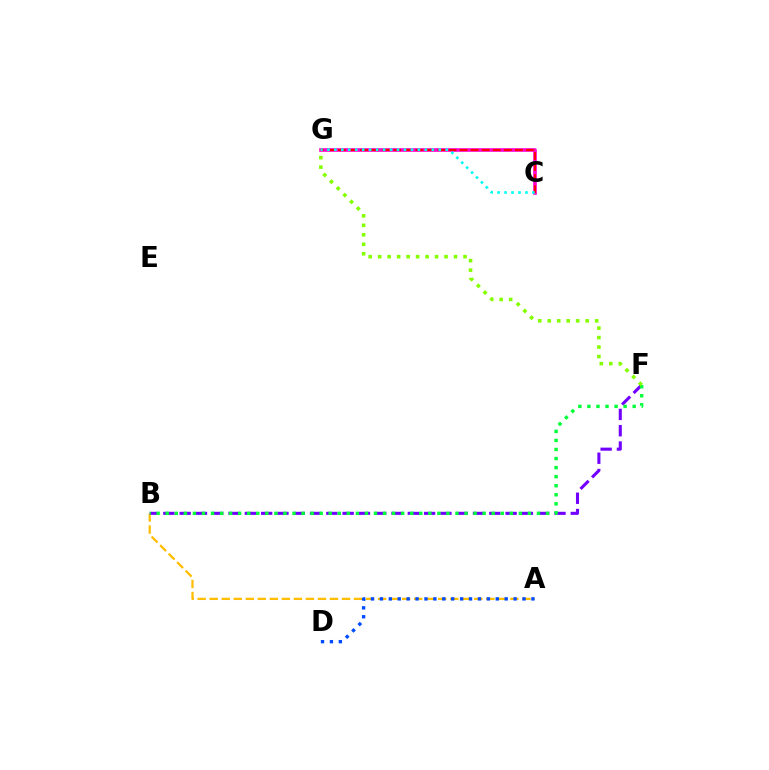{('A', 'B'): [{'color': '#ffbd00', 'line_style': 'dashed', 'thickness': 1.63}], ('C', 'G'): [{'color': '#ff00cf', 'line_style': 'solid', 'thickness': 2.62}, {'color': '#ff0000', 'line_style': 'dashed', 'thickness': 1.5}, {'color': '#00fff6', 'line_style': 'dotted', 'thickness': 1.89}], ('B', 'F'): [{'color': '#7200ff', 'line_style': 'dashed', 'thickness': 2.21}, {'color': '#00ff39', 'line_style': 'dotted', 'thickness': 2.46}], ('A', 'D'): [{'color': '#004bff', 'line_style': 'dotted', 'thickness': 2.42}], ('F', 'G'): [{'color': '#84ff00', 'line_style': 'dotted', 'thickness': 2.58}]}